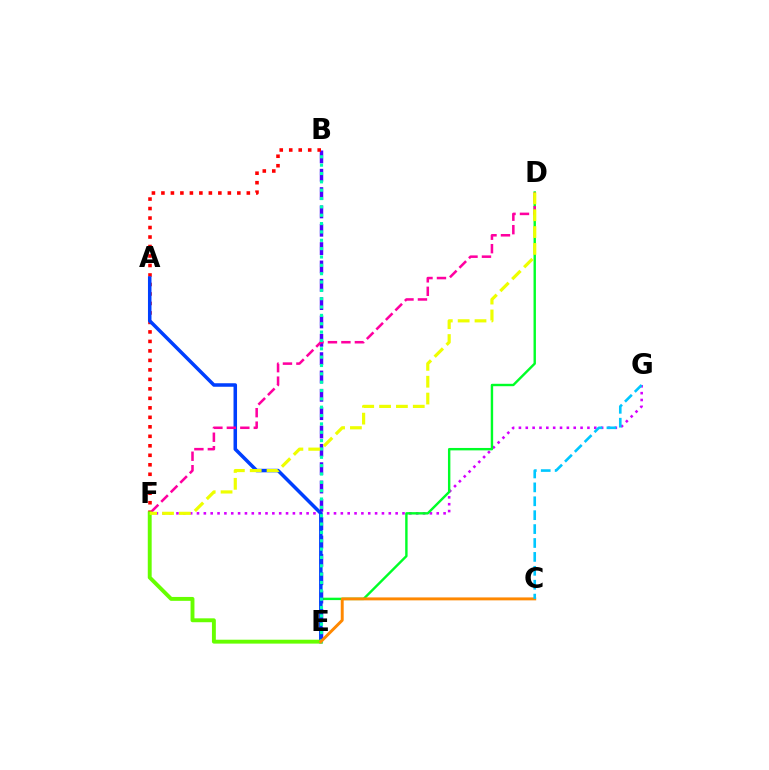{('F', 'G'): [{'color': '#d600ff', 'line_style': 'dotted', 'thickness': 1.86}], ('D', 'E'): [{'color': '#00ff27', 'line_style': 'solid', 'thickness': 1.73}], ('B', 'E'): [{'color': '#4f00ff', 'line_style': 'dashed', 'thickness': 2.49}, {'color': '#00ffaf', 'line_style': 'dotted', 'thickness': 2.27}], ('B', 'F'): [{'color': '#ff0000', 'line_style': 'dotted', 'thickness': 2.58}], ('A', 'E'): [{'color': '#003fff', 'line_style': 'solid', 'thickness': 2.53}], ('E', 'F'): [{'color': '#66ff00', 'line_style': 'solid', 'thickness': 2.8}], ('D', 'F'): [{'color': '#ff00a0', 'line_style': 'dashed', 'thickness': 1.83}, {'color': '#eeff00', 'line_style': 'dashed', 'thickness': 2.29}], ('C', 'E'): [{'color': '#ff8800', 'line_style': 'solid', 'thickness': 2.12}], ('C', 'G'): [{'color': '#00c7ff', 'line_style': 'dashed', 'thickness': 1.89}]}